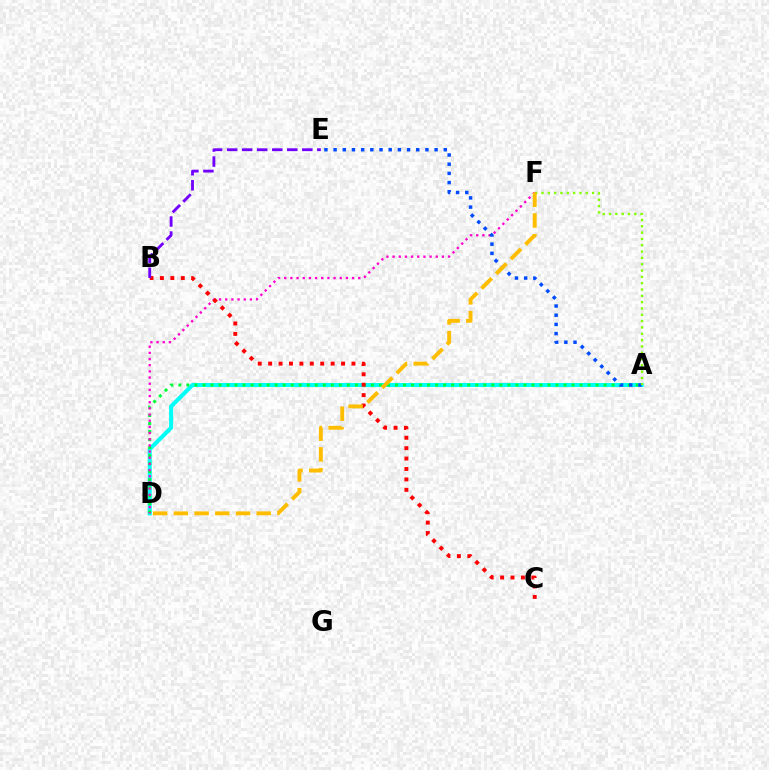{('A', 'D'): [{'color': '#00fff6', 'line_style': 'solid', 'thickness': 2.92}, {'color': '#00ff39', 'line_style': 'dotted', 'thickness': 2.18}], ('D', 'F'): [{'color': '#ff00cf', 'line_style': 'dotted', 'thickness': 1.68}, {'color': '#ffbd00', 'line_style': 'dashed', 'thickness': 2.81}], ('A', 'E'): [{'color': '#004bff', 'line_style': 'dotted', 'thickness': 2.49}], ('A', 'F'): [{'color': '#84ff00', 'line_style': 'dotted', 'thickness': 1.72}], ('B', 'C'): [{'color': '#ff0000', 'line_style': 'dotted', 'thickness': 2.83}], ('B', 'E'): [{'color': '#7200ff', 'line_style': 'dashed', 'thickness': 2.04}]}